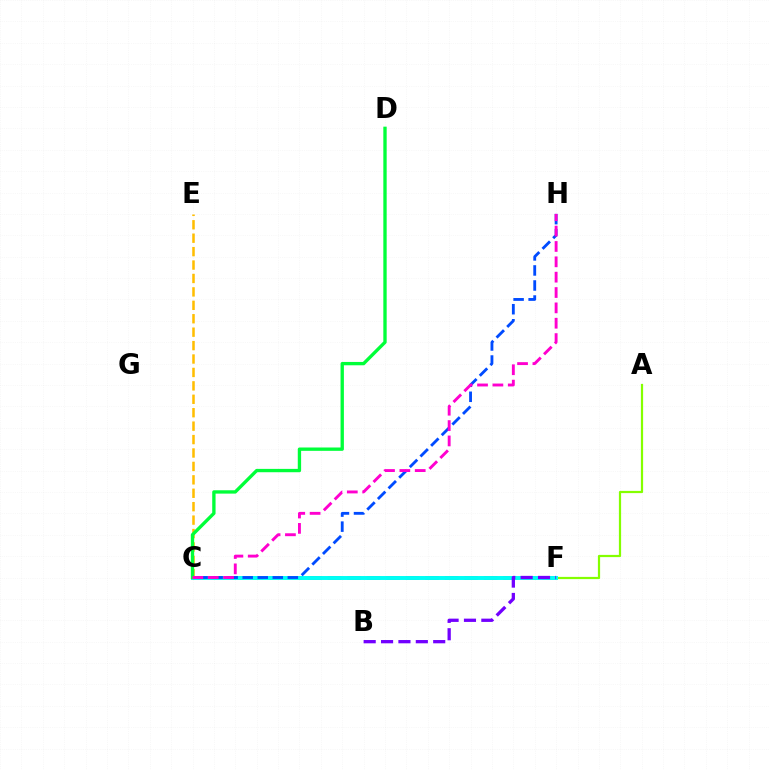{('A', 'F'): [{'color': '#84ff00', 'line_style': 'solid', 'thickness': 1.6}], ('C', 'F'): [{'color': '#ff0000', 'line_style': 'dashed', 'thickness': 2.65}, {'color': '#00fff6', 'line_style': 'solid', 'thickness': 2.84}], ('C', 'H'): [{'color': '#004bff', 'line_style': 'dashed', 'thickness': 2.04}, {'color': '#ff00cf', 'line_style': 'dashed', 'thickness': 2.09}], ('C', 'E'): [{'color': '#ffbd00', 'line_style': 'dashed', 'thickness': 1.82}], ('C', 'D'): [{'color': '#00ff39', 'line_style': 'solid', 'thickness': 2.41}], ('B', 'F'): [{'color': '#7200ff', 'line_style': 'dashed', 'thickness': 2.36}]}